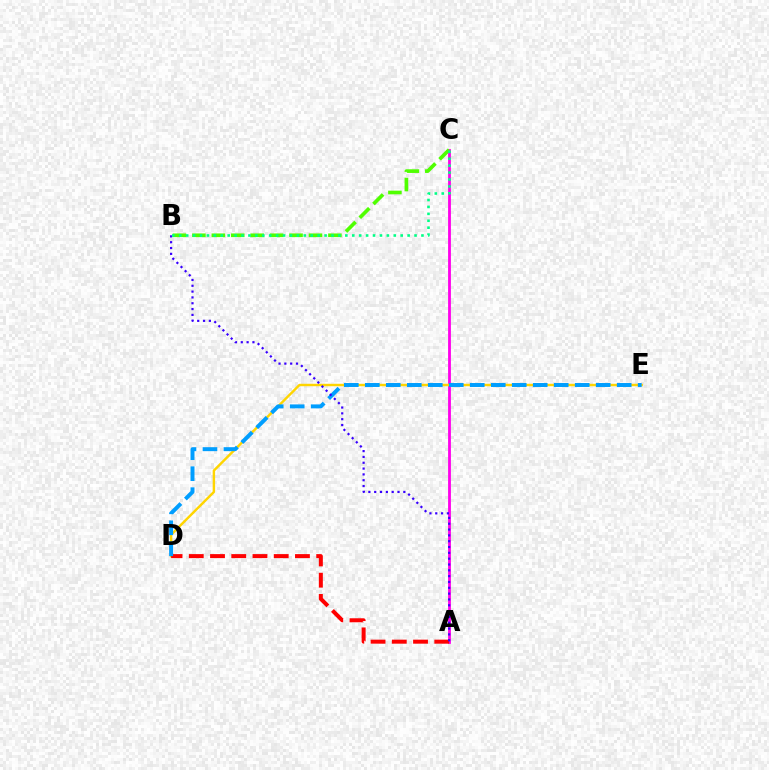{('A', 'C'): [{'color': '#ff00ed', 'line_style': 'solid', 'thickness': 2.02}], ('D', 'E'): [{'color': '#ffd500', 'line_style': 'solid', 'thickness': 1.75}, {'color': '#009eff', 'line_style': 'dashed', 'thickness': 2.85}], ('A', 'D'): [{'color': '#ff0000', 'line_style': 'dashed', 'thickness': 2.88}], ('B', 'C'): [{'color': '#4fff00', 'line_style': 'dashed', 'thickness': 2.64}, {'color': '#00ff86', 'line_style': 'dotted', 'thickness': 1.88}], ('A', 'B'): [{'color': '#3700ff', 'line_style': 'dotted', 'thickness': 1.58}]}